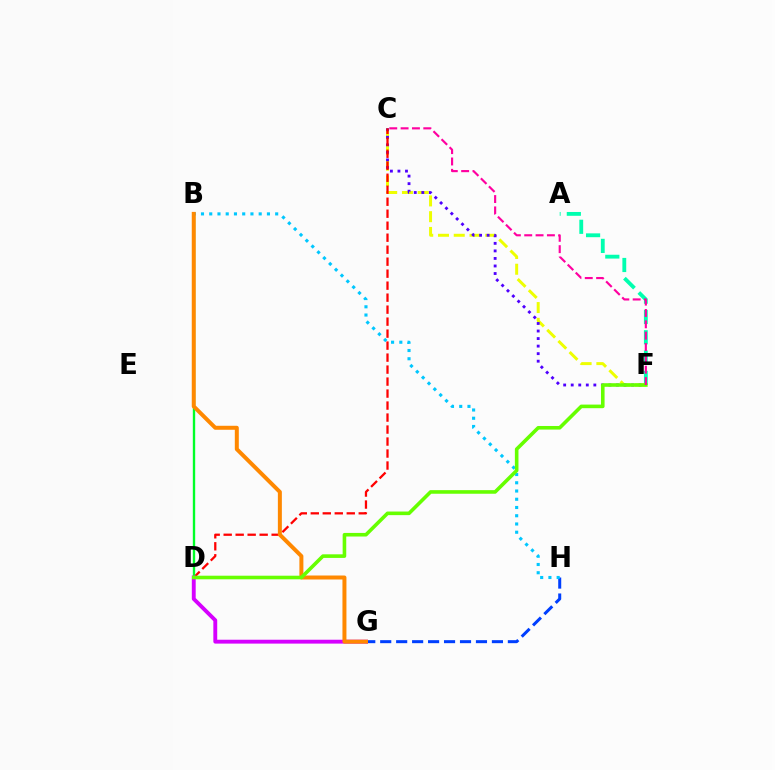{('A', 'F'): [{'color': '#00ffaf', 'line_style': 'dashed', 'thickness': 2.76}], ('G', 'H'): [{'color': '#003fff', 'line_style': 'dashed', 'thickness': 2.17}], ('C', 'F'): [{'color': '#eeff00', 'line_style': 'dashed', 'thickness': 2.14}, {'color': '#4f00ff', 'line_style': 'dotted', 'thickness': 2.05}, {'color': '#ff00a0', 'line_style': 'dashed', 'thickness': 1.54}], ('C', 'D'): [{'color': '#ff0000', 'line_style': 'dashed', 'thickness': 1.63}], ('B', 'D'): [{'color': '#00ff27', 'line_style': 'solid', 'thickness': 1.7}], ('D', 'G'): [{'color': '#d600ff', 'line_style': 'solid', 'thickness': 2.79}], ('B', 'H'): [{'color': '#00c7ff', 'line_style': 'dotted', 'thickness': 2.24}], ('B', 'G'): [{'color': '#ff8800', 'line_style': 'solid', 'thickness': 2.87}], ('D', 'F'): [{'color': '#66ff00', 'line_style': 'solid', 'thickness': 2.59}]}